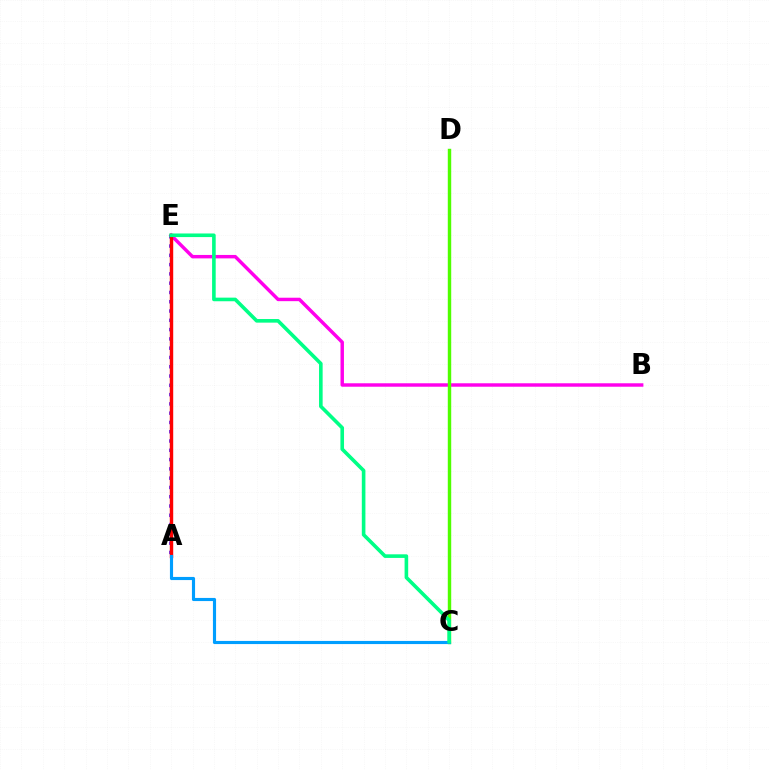{('B', 'E'): [{'color': '#ff00ed', 'line_style': 'solid', 'thickness': 2.48}], ('C', 'D'): [{'color': '#ffd500', 'line_style': 'dashed', 'thickness': 1.92}, {'color': '#4fff00', 'line_style': 'solid', 'thickness': 2.46}], ('A', 'E'): [{'color': '#3700ff', 'line_style': 'dotted', 'thickness': 2.52}, {'color': '#ff0000', 'line_style': 'solid', 'thickness': 2.46}], ('A', 'C'): [{'color': '#009eff', 'line_style': 'solid', 'thickness': 2.26}], ('C', 'E'): [{'color': '#00ff86', 'line_style': 'solid', 'thickness': 2.6}]}